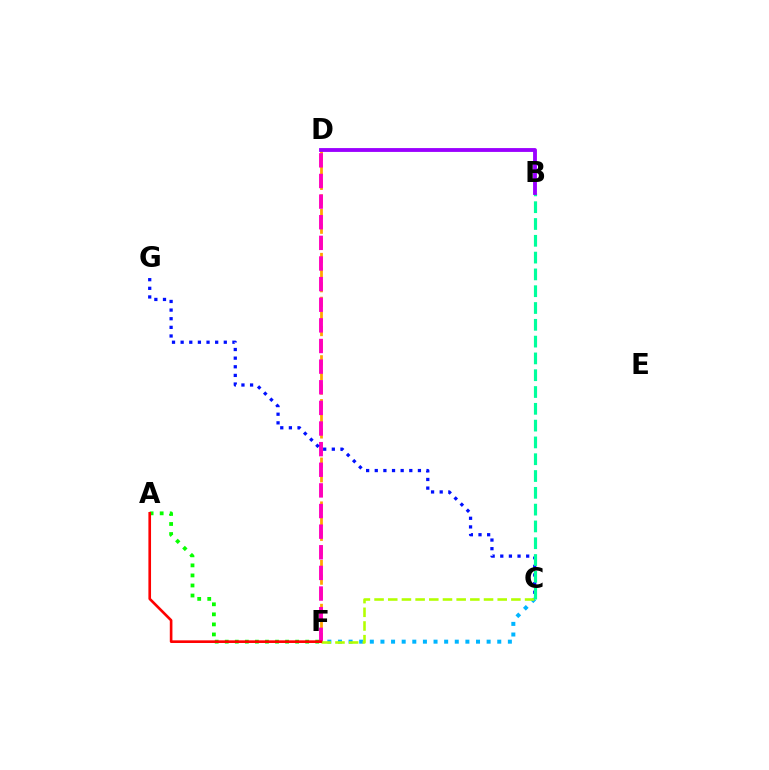{('D', 'F'): [{'color': '#ffa500', 'line_style': 'dashed', 'thickness': 1.99}, {'color': '#ff00bd', 'line_style': 'dashed', 'thickness': 2.8}], ('C', 'F'): [{'color': '#00b5ff', 'line_style': 'dotted', 'thickness': 2.89}, {'color': '#b3ff00', 'line_style': 'dashed', 'thickness': 1.86}], ('A', 'F'): [{'color': '#08ff00', 'line_style': 'dotted', 'thickness': 2.73}, {'color': '#ff0000', 'line_style': 'solid', 'thickness': 1.9}], ('C', 'G'): [{'color': '#0010ff', 'line_style': 'dotted', 'thickness': 2.35}], ('B', 'C'): [{'color': '#00ff9d', 'line_style': 'dashed', 'thickness': 2.28}], ('B', 'D'): [{'color': '#9b00ff', 'line_style': 'solid', 'thickness': 2.77}]}